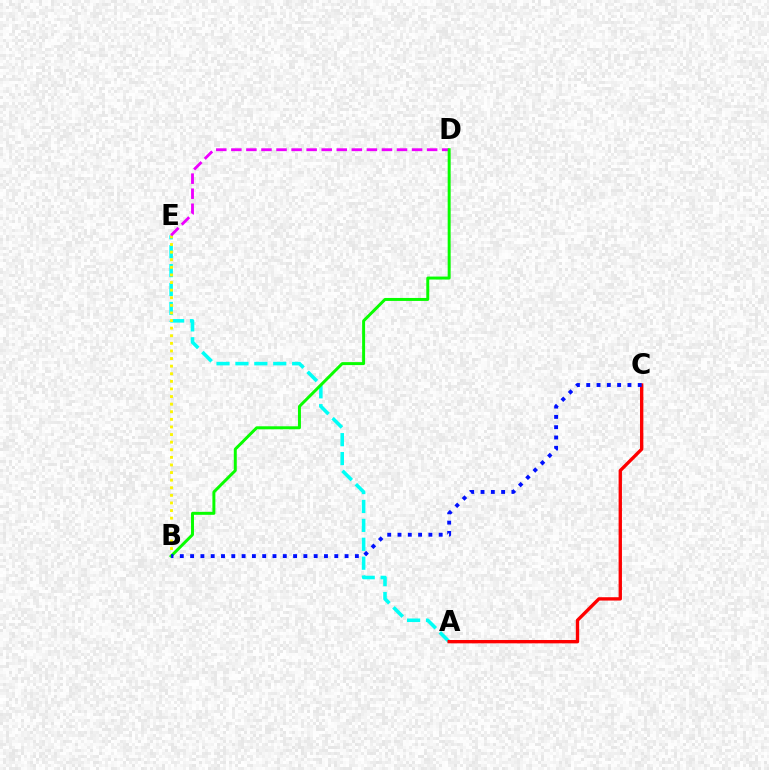{('A', 'E'): [{'color': '#00fff6', 'line_style': 'dashed', 'thickness': 2.57}], ('B', 'E'): [{'color': '#fcf500', 'line_style': 'dotted', 'thickness': 2.07}], ('A', 'C'): [{'color': '#ff0000', 'line_style': 'solid', 'thickness': 2.41}], ('D', 'E'): [{'color': '#ee00ff', 'line_style': 'dashed', 'thickness': 2.05}], ('B', 'D'): [{'color': '#08ff00', 'line_style': 'solid', 'thickness': 2.14}], ('B', 'C'): [{'color': '#0010ff', 'line_style': 'dotted', 'thickness': 2.8}]}